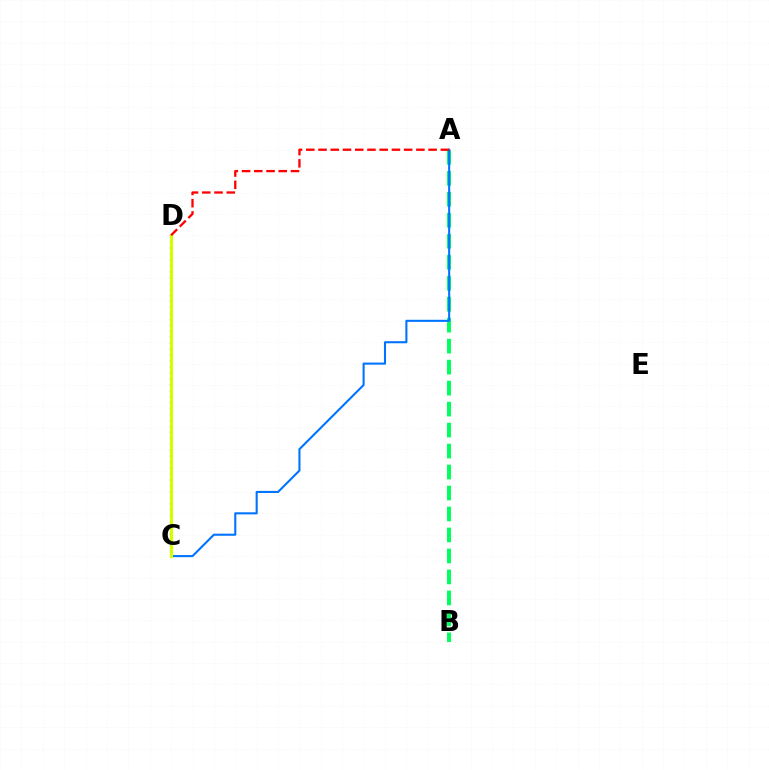{('C', 'D'): [{'color': '#b900ff', 'line_style': 'dotted', 'thickness': 1.62}, {'color': '#d1ff00', 'line_style': 'solid', 'thickness': 2.27}], ('A', 'B'): [{'color': '#00ff5c', 'line_style': 'dashed', 'thickness': 2.85}], ('A', 'C'): [{'color': '#0074ff', 'line_style': 'solid', 'thickness': 1.51}], ('A', 'D'): [{'color': '#ff0000', 'line_style': 'dashed', 'thickness': 1.66}]}